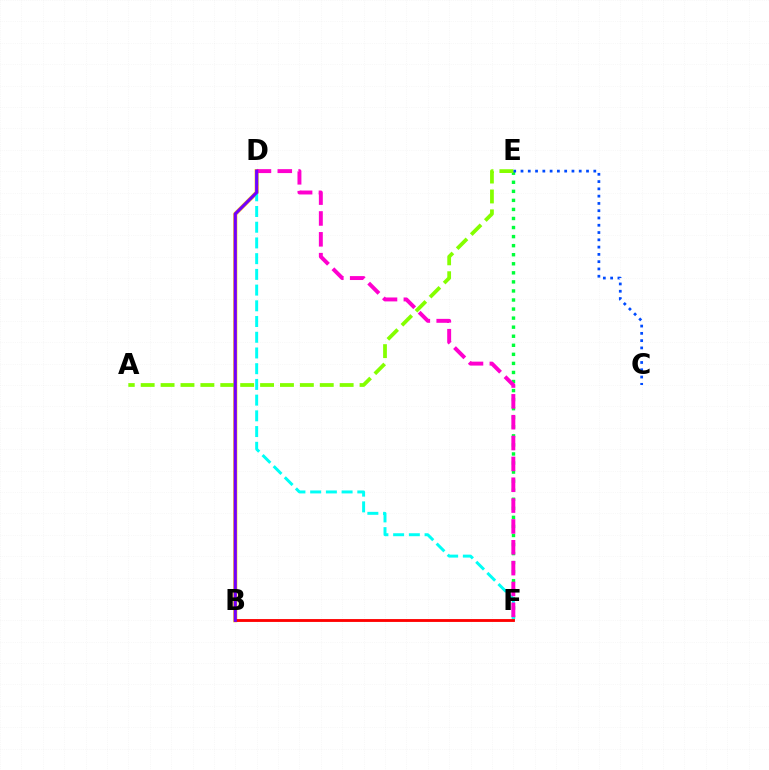{('E', 'F'): [{'color': '#00ff39', 'line_style': 'dotted', 'thickness': 2.46}], ('B', 'D'): [{'color': '#ffbd00', 'line_style': 'solid', 'thickness': 2.9}, {'color': '#7200ff', 'line_style': 'solid', 'thickness': 2.24}], ('C', 'E'): [{'color': '#004bff', 'line_style': 'dotted', 'thickness': 1.98}], ('D', 'F'): [{'color': '#00fff6', 'line_style': 'dashed', 'thickness': 2.14}, {'color': '#ff00cf', 'line_style': 'dashed', 'thickness': 2.83}], ('A', 'E'): [{'color': '#84ff00', 'line_style': 'dashed', 'thickness': 2.7}], ('B', 'F'): [{'color': '#ff0000', 'line_style': 'solid', 'thickness': 2.05}]}